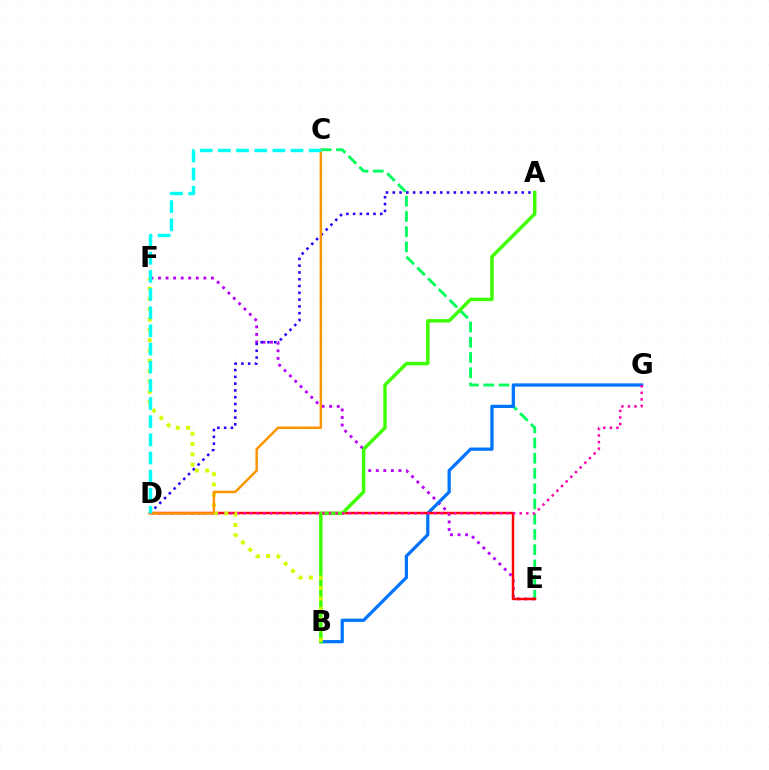{('C', 'E'): [{'color': '#00ff5c', 'line_style': 'dashed', 'thickness': 2.07}], ('E', 'F'): [{'color': '#b900ff', 'line_style': 'dotted', 'thickness': 2.05}], ('A', 'D'): [{'color': '#2500ff', 'line_style': 'dotted', 'thickness': 1.84}], ('B', 'G'): [{'color': '#0074ff', 'line_style': 'solid', 'thickness': 2.34}], ('D', 'E'): [{'color': '#ff0000', 'line_style': 'solid', 'thickness': 1.76}], ('A', 'B'): [{'color': '#3dff00', 'line_style': 'solid', 'thickness': 2.47}], ('D', 'G'): [{'color': '#ff00ac', 'line_style': 'dotted', 'thickness': 1.79}], ('B', 'F'): [{'color': '#d1ff00', 'line_style': 'dotted', 'thickness': 2.8}], ('C', 'D'): [{'color': '#ff9400', 'line_style': 'solid', 'thickness': 1.77}, {'color': '#00fff6', 'line_style': 'dashed', 'thickness': 2.47}]}